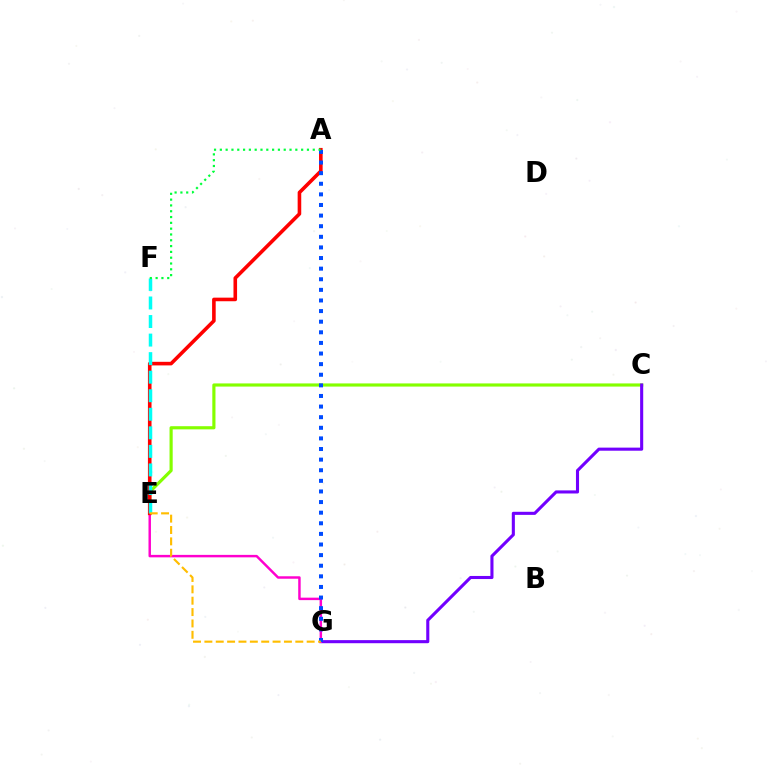{('C', 'E'): [{'color': '#84ff00', 'line_style': 'solid', 'thickness': 2.27}], ('C', 'G'): [{'color': '#7200ff', 'line_style': 'solid', 'thickness': 2.22}], ('E', 'G'): [{'color': '#ff00cf', 'line_style': 'solid', 'thickness': 1.77}, {'color': '#ffbd00', 'line_style': 'dashed', 'thickness': 1.54}], ('A', 'E'): [{'color': '#ff0000', 'line_style': 'solid', 'thickness': 2.59}], ('A', 'G'): [{'color': '#004bff', 'line_style': 'dotted', 'thickness': 2.88}], ('E', 'F'): [{'color': '#00fff6', 'line_style': 'dashed', 'thickness': 2.52}], ('A', 'F'): [{'color': '#00ff39', 'line_style': 'dotted', 'thickness': 1.58}]}